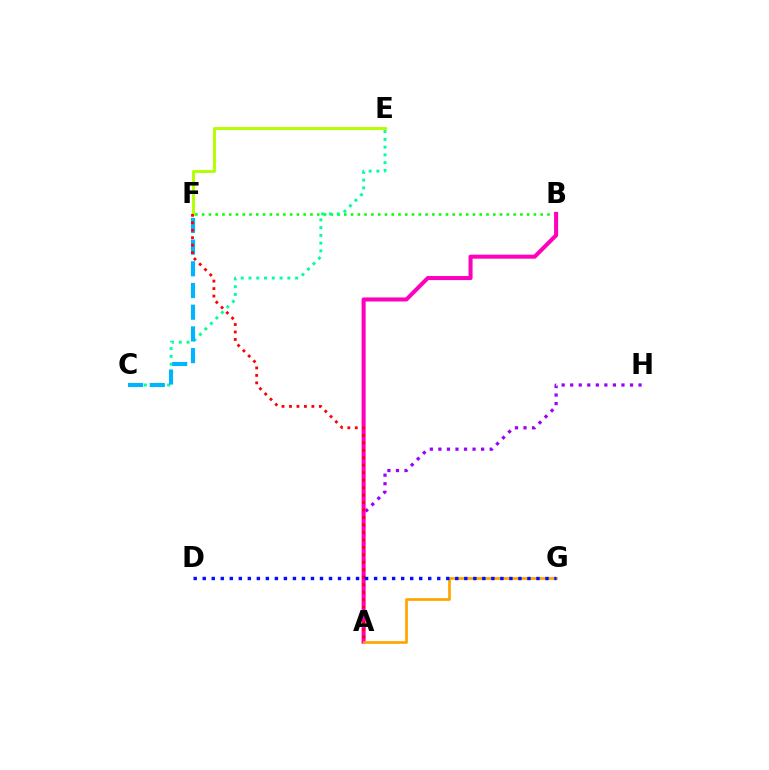{('A', 'H'): [{'color': '#9b00ff', 'line_style': 'dotted', 'thickness': 2.32}], ('B', 'F'): [{'color': '#08ff00', 'line_style': 'dotted', 'thickness': 1.84}], ('E', 'F'): [{'color': '#b3ff00', 'line_style': 'solid', 'thickness': 2.11}], ('C', 'E'): [{'color': '#00ff9d', 'line_style': 'dotted', 'thickness': 2.11}], ('C', 'F'): [{'color': '#00b5ff', 'line_style': 'dashed', 'thickness': 2.95}], ('A', 'B'): [{'color': '#ff00bd', 'line_style': 'solid', 'thickness': 2.91}], ('A', 'F'): [{'color': '#ff0000', 'line_style': 'dotted', 'thickness': 2.03}], ('A', 'G'): [{'color': '#ffa500', 'line_style': 'solid', 'thickness': 1.94}], ('D', 'G'): [{'color': '#0010ff', 'line_style': 'dotted', 'thickness': 2.45}]}